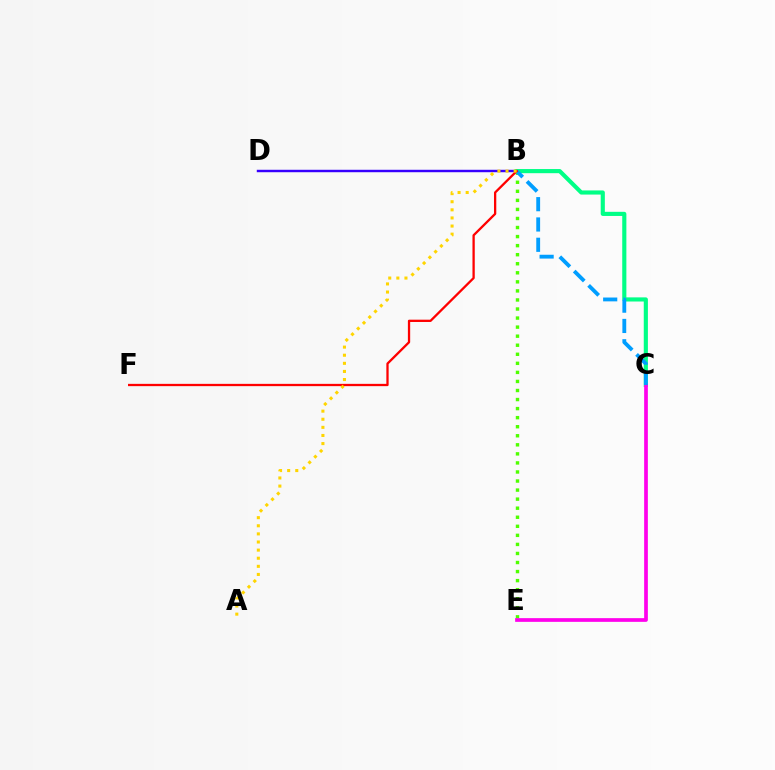{('B', 'D'): [{'color': '#3700ff', 'line_style': 'solid', 'thickness': 1.76}], ('B', 'E'): [{'color': '#4fff00', 'line_style': 'dotted', 'thickness': 2.46}], ('B', 'C'): [{'color': '#00ff86', 'line_style': 'solid', 'thickness': 2.98}, {'color': '#009eff', 'line_style': 'dashed', 'thickness': 2.76}], ('C', 'E'): [{'color': '#ff00ed', 'line_style': 'solid', 'thickness': 2.67}], ('B', 'F'): [{'color': '#ff0000', 'line_style': 'solid', 'thickness': 1.65}], ('A', 'B'): [{'color': '#ffd500', 'line_style': 'dotted', 'thickness': 2.2}]}